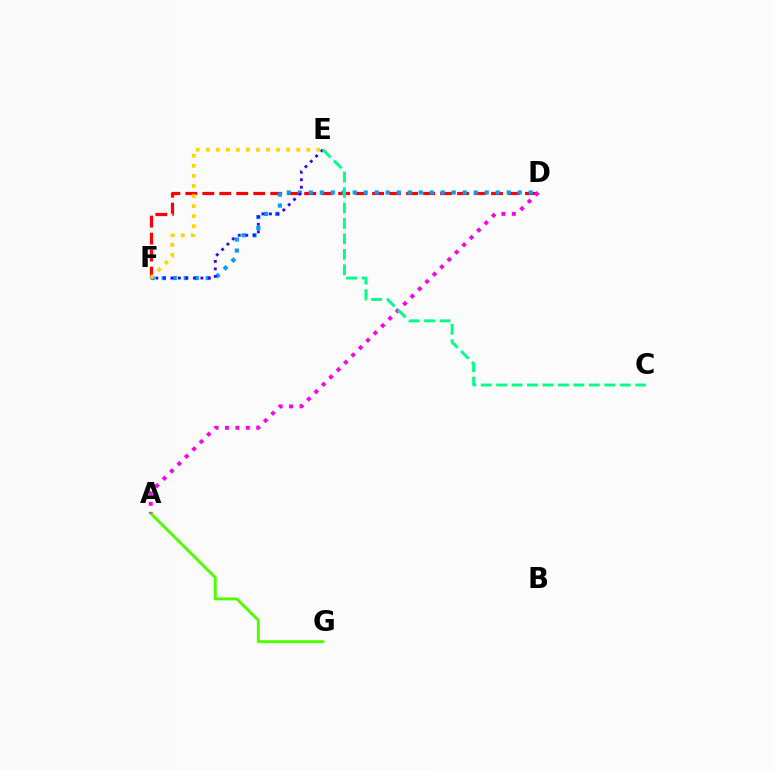{('D', 'F'): [{'color': '#ff0000', 'line_style': 'dashed', 'thickness': 2.31}, {'color': '#009eff', 'line_style': 'dotted', 'thickness': 2.99}], ('E', 'F'): [{'color': '#ffd500', 'line_style': 'dotted', 'thickness': 2.73}, {'color': '#3700ff', 'line_style': 'dotted', 'thickness': 2.04}], ('A', 'G'): [{'color': '#4fff00', 'line_style': 'solid', 'thickness': 2.1}], ('A', 'D'): [{'color': '#ff00ed', 'line_style': 'dotted', 'thickness': 2.83}], ('C', 'E'): [{'color': '#00ff86', 'line_style': 'dashed', 'thickness': 2.1}]}